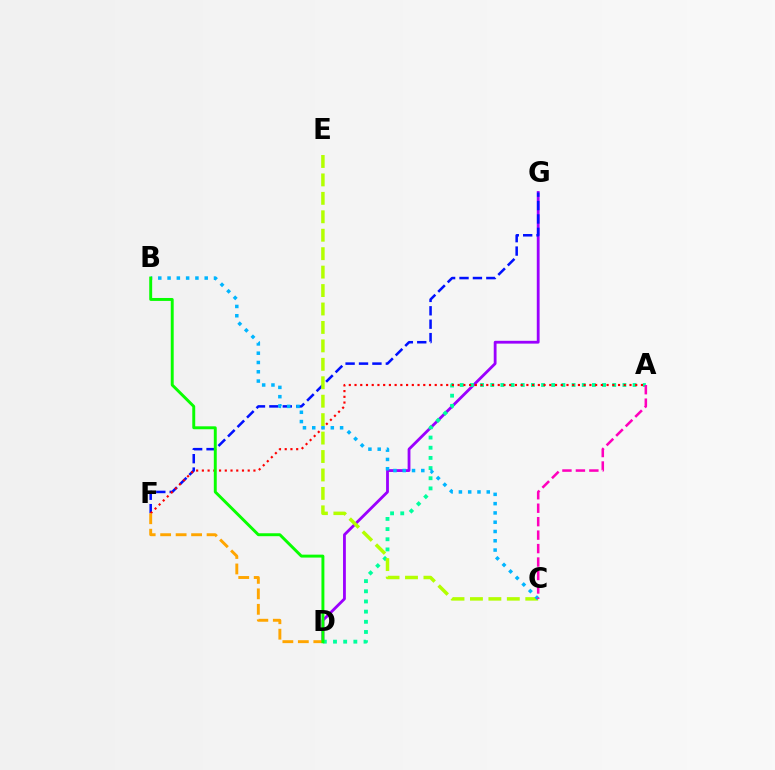{('D', 'G'): [{'color': '#9b00ff', 'line_style': 'solid', 'thickness': 2.02}], ('A', 'D'): [{'color': '#00ff9d', 'line_style': 'dotted', 'thickness': 2.76}], ('F', 'G'): [{'color': '#0010ff', 'line_style': 'dashed', 'thickness': 1.82}], ('A', 'F'): [{'color': '#ff0000', 'line_style': 'dotted', 'thickness': 1.56}], ('D', 'F'): [{'color': '#ffa500', 'line_style': 'dashed', 'thickness': 2.1}], ('C', 'E'): [{'color': '#b3ff00', 'line_style': 'dashed', 'thickness': 2.51}], ('B', 'C'): [{'color': '#00b5ff', 'line_style': 'dotted', 'thickness': 2.52}], ('B', 'D'): [{'color': '#08ff00', 'line_style': 'solid', 'thickness': 2.11}], ('A', 'C'): [{'color': '#ff00bd', 'line_style': 'dashed', 'thickness': 1.83}]}